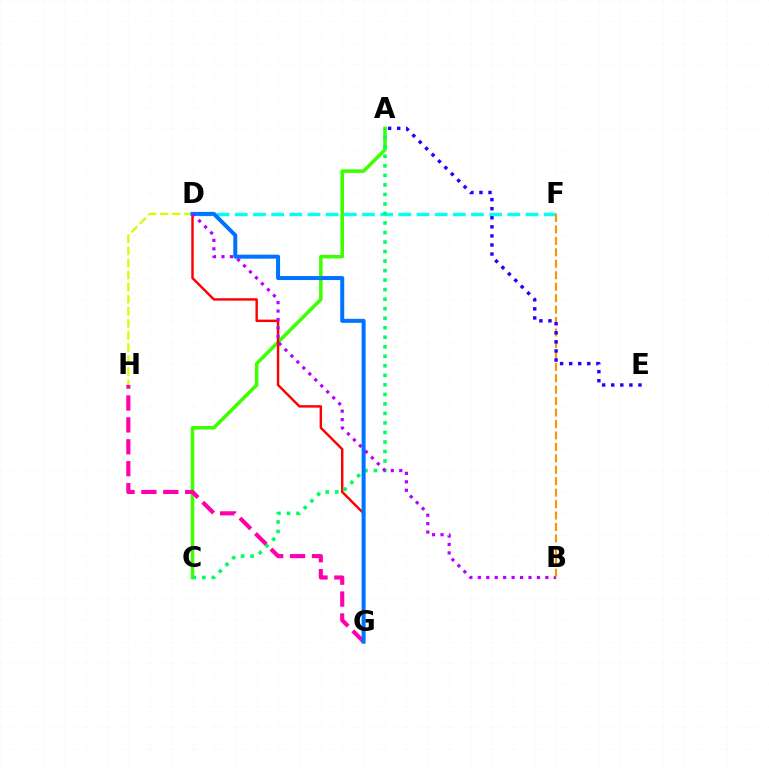{('A', 'C'): [{'color': '#3dff00', 'line_style': 'solid', 'thickness': 2.55}, {'color': '#00ff5c', 'line_style': 'dotted', 'thickness': 2.59}], ('G', 'H'): [{'color': '#ff00ac', 'line_style': 'dashed', 'thickness': 2.98}], ('D', 'G'): [{'color': '#ff0000', 'line_style': 'solid', 'thickness': 1.75}, {'color': '#0074ff', 'line_style': 'solid', 'thickness': 2.89}], ('D', 'F'): [{'color': '#00fff6', 'line_style': 'dashed', 'thickness': 2.47}], ('D', 'H'): [{'color': '#d1ff00', 'line_style': 'dashed', 'thickness': 1.64}], ('B', 'D'): [{'color': '#b900ff', 'line_style': 'dotted', 'thickness': 2.29}], ('B', 'F'): [{'color': '#ff9400', 'line_style': 'dashed', 'thickness': 1.55}], ('A', 'E'): [{'color': '#2500ff', 'line_style': 'dotted', 'thickness': 2.46}]}